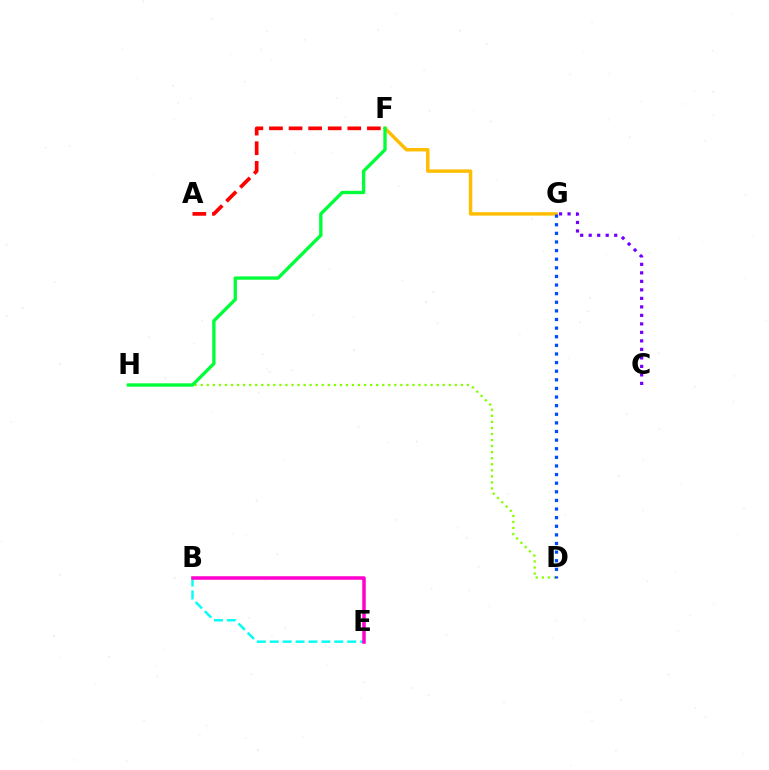{('D', 'H'): [{'color': '#84ff00', 'line_style': 'dotted', 'thickness': 1.64}], ('F', 'G'): [{'color': '#ffbd00', 'line_style': 'solid', 'thickness': 2.48}], ('B', 'E'): [{'color': '#00fff6', 'line_style': 'dashed', 'thickness': 1.76}, {'color': '#ff00cf', 'line_style': 'solid', 'thickness': 2.53}], ('C', 'G'): [{'color': '#7200ff', 'line_style': 'dotted', 'thickness': 2.31}], ('D', 'G'): [{'color': '#004bff', 'line_style': 'dotted', 'thickness': 2.34}], ('A', 'F'): [{'color': '#ff0000', 'line_style': 'dashed', 'thickness': 2.66}], ('F', 'H'): [{'color': '#00ff39', 'line_style': 'solid', 'thickness': 2.4}]}